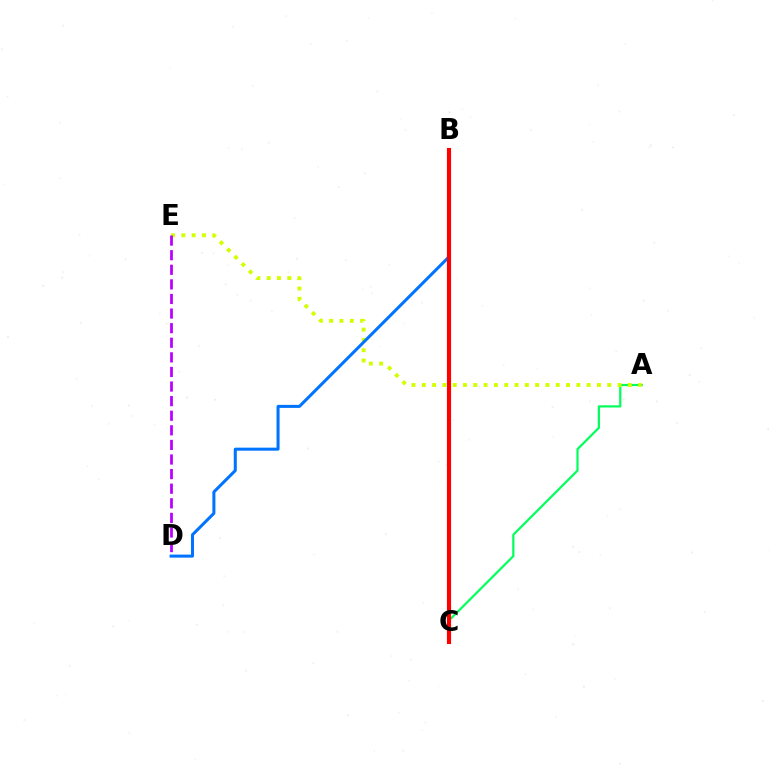{('A', 'C'): [{'color': '#00ff5c', 'line_style': 'solid', 'thickness': 1.59}], ('A', 'E'): [{'color': '#d1ff00', 'line_style': 'dotted', 'thickness': 2.8}], ('B', 'D'): [{'color': '#0074ff', 'line_style': 'solid', 'thickness': 2.18}], ('B', 'C'): [{'color': '#ff0000', 'line_style': 'solid', 'thickness': 2.97}], ('D', 'E'): [{'color': '#b900ff', 'line_style': 'dashed', 'thickness': 1.98}]}